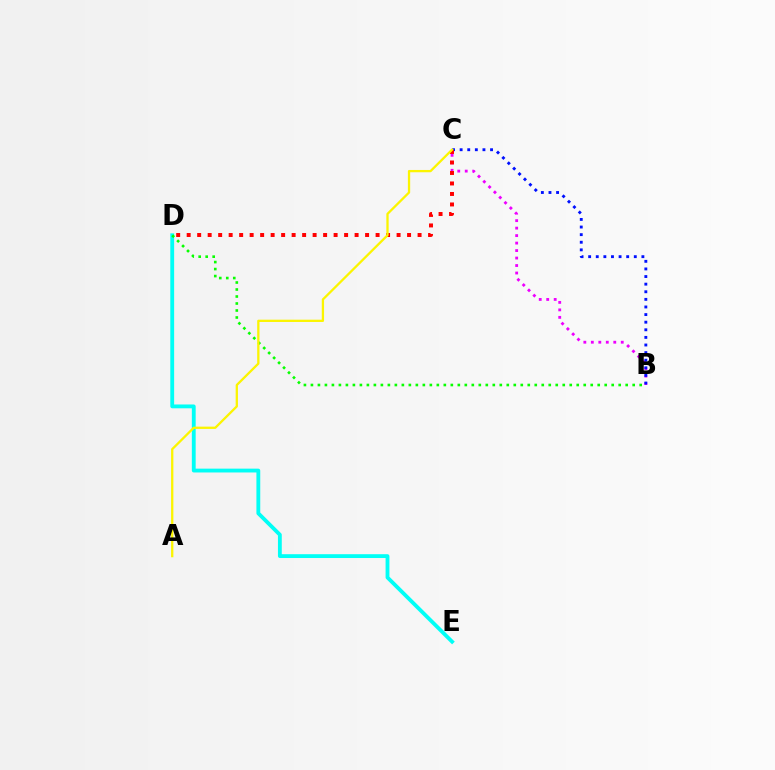{('B', 'C'): [{'color': '#ee00ff', 'line_style': 'dotted', 'thickness': 2.03}, {'color': '#0010ff', 'line_style': 'dotted', 'thickness': 2.07}], ('D', 'E'): [{'color': '#00fff6', 'line_style': 'solid', 'thickness': 2.75}], ('C', 'D'): [{'color': '#ff0000', 'line_style': 'dotted', 'thickness': 2.85}], ('B', 'D'): [{'color': '#08ff00', 'line_style': 'dotted', 'thickness': 1.9}], ('A', 'C'): [{'color': '#fcf500', 'line_style': 'solid', 'thickness': 1.65}]}